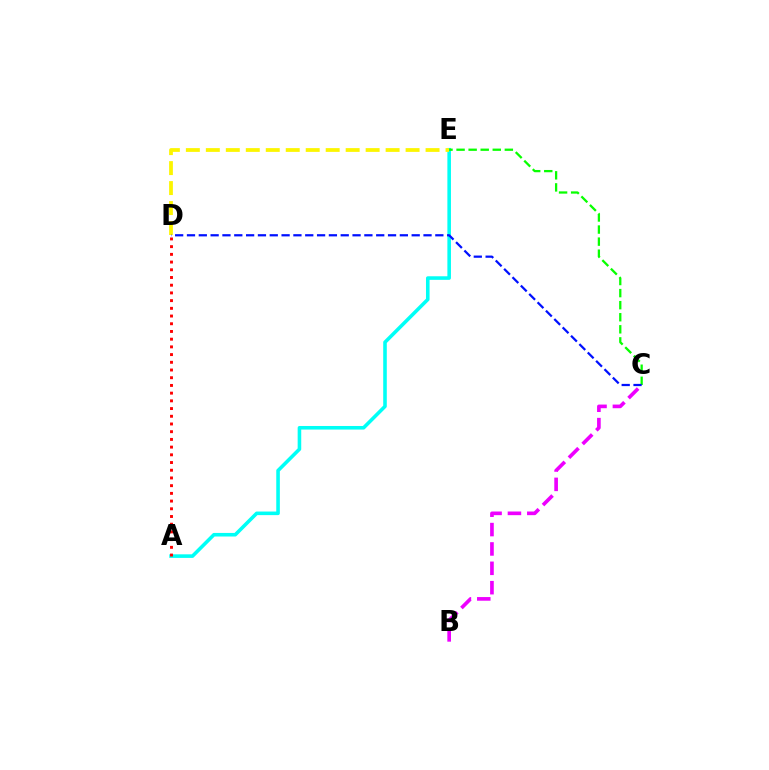{('B', 'C'): [{'color': '#ee00ff', 'line_style': 'dashed', 'thickness': 2.63}], ('A', 'E'): [{'color': '#00fff6', 'line_style': 'solid', 'thickness': 2.58}], ('A', 'D'): [{'color': '#ff0000', 'line_style': 'dotted', 'thickness': 2.09}], ('D', 'E'): [{'color': '#fcf500', 'line_style': 'dashed', 'thickness': 2.71}], ('C', 'E'): [{'color': '#08ff00', 'line_style': 'dashed', 'thickness': 1.64}], ('C', 'D'): [{'color': '#0010ff', 'line_style': 'dashed', 'thickness': 1.61}]}